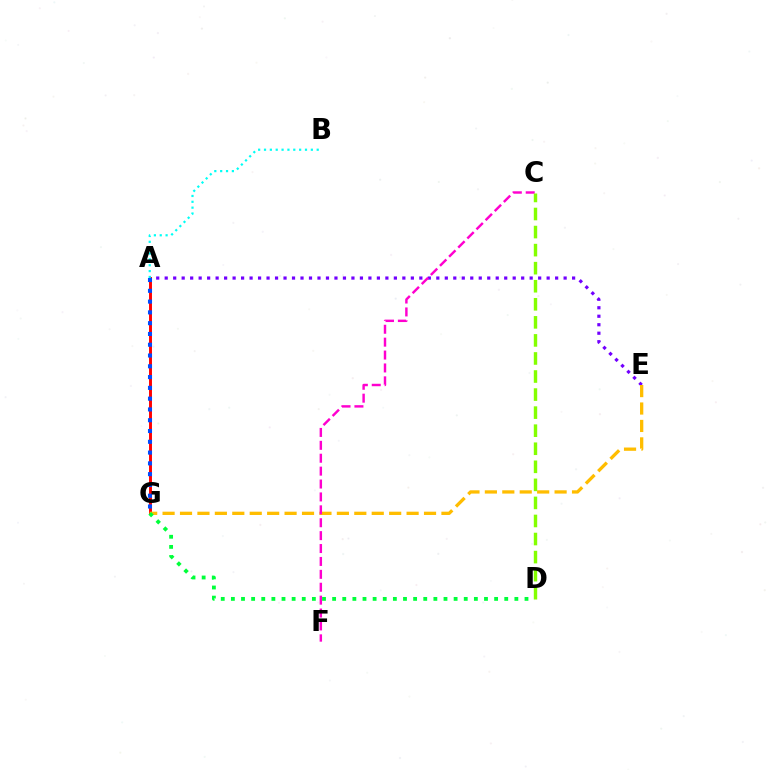{('A', 'E'): [{'color': '#7200ff', 'line_style': 'dotted', 'thickness': 2.31}], ('A', 'G'): [{'color': '#ff0000', 'line_style': 'solid', 'thickness': 2.11}, {'color': '#004bff', 'line_style': 'dotted', 'thickness': 2.93}], ('E', 'G'): [{'color': '#ffbd00', 'line_style': 'dashed', 'thickness': 2.37}], ('D', 'G'): [{'color': '#00ff39', 'line_style': 'dotted', 'thickness': 2.75}], ('A', 'B'): [{'color': '#00fff6', 'line_style': 'dotted', 'thickness': 1.59}], ('C', 'F'): [{'color': '#ff00cf', 'line_style': 'dashed', 'thickness': 1.75}], ('C', 'D'): [{'color': '#84ff00', 'line_style': 'dashed', 'thickness': 2.45}]}